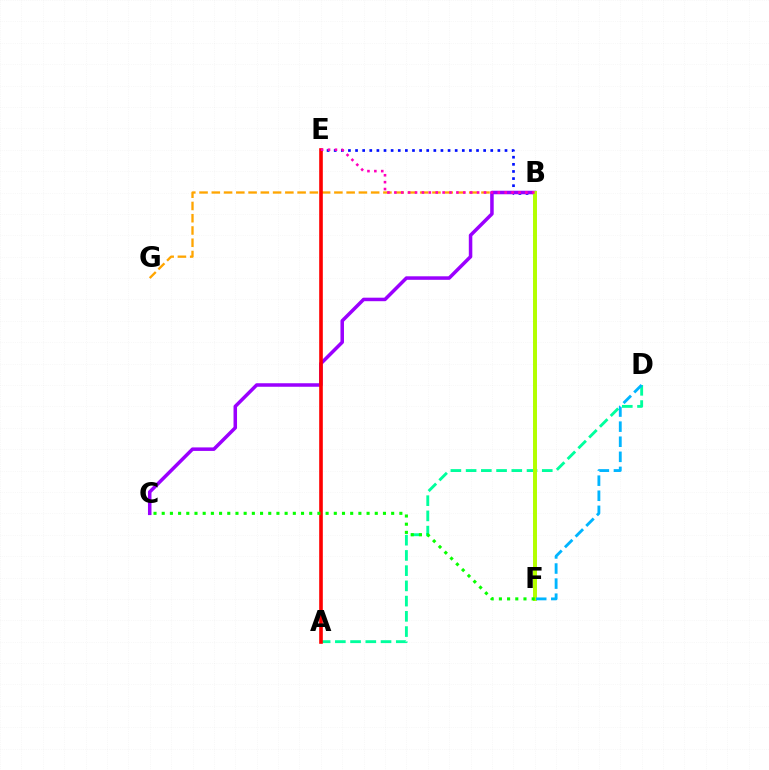{('B', 'E'): [{'color': '#0010ff', 'line_style': 'dotted', 'thickness': 1.93}, {'color': '#ff00bd', 'line_style': 'dotted', 'thickness': 1.87}], ('B', 'G'): [{'color': '#ffa500', 'line_style': 'dashed', 'thickness': 1.67}], ('B', 'C'): [{'color': '#9b00ff', 'line_style': 'solid', 'thickness': 2.53}], ('A', 'D'): [{'color': '#00ff9d', 'line_style': 'dashed', 'thickness': 2.07}], ('A', 'E'): [{'color': '#ff0000', 'line_style': 'solid', 'thickness': 2.61}], ('B', 'F'): [{'color': '#b3ff00', 'line_style': 'solid', 'thickness': 2.86}], ('C', 'F'): [{'color': '#08ff00', 'line_style': 'dotted', 'thickness': 2.23}], ('D', 'F'): [{'color': '#00b5ff', 'line_style': 'dashed', 'thickness': 2.05}]}